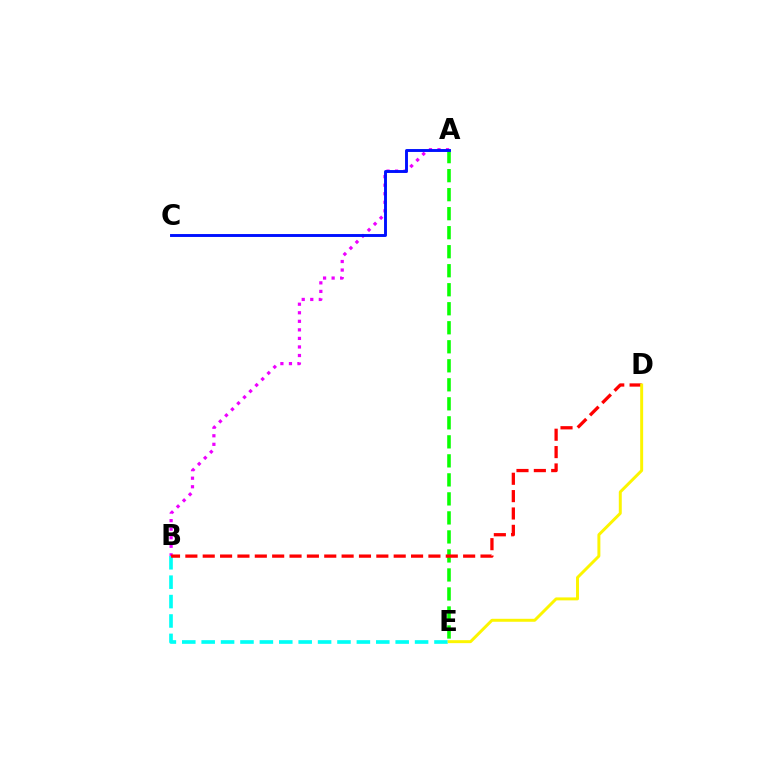{('B', 'E'): [{'color': '#00fff6', 'line_style': 'dashed', 'thickness': 2.64}], ('A', 'B'): [{'color': '#ee00ff', 'line_style': 'dotted', 'thickness': 2.32}], ('A', 'E'): [{'color': '#08ff00', 'line_style': 'dashed', 'thickness': 2.58}], ('A', 'C'): [{'color': '#0010ff', 'line_style': 'solid', 'thickness': 2.09}], ('B', 'D'): [{'color': '#ff0000', 'line_style': 'dashed', 'thickness': 2.36}], ('D', 'E'): [{'color': '#fcf500', 'line_style': 'solid', 'thickness': 2.13}]}